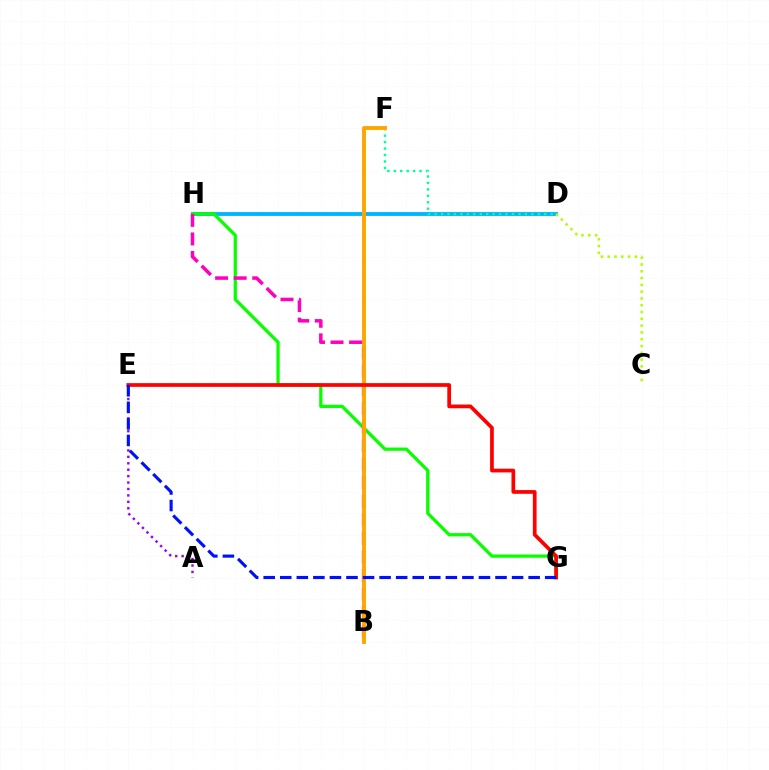{('D', 'H'): [{'color': '#00b5ff', 'line_style': 'solid', 'thickness': 2.77}], ('C', 'D'): [{'color': '#b3ff00', 'line_style': 'dotted', 'thickness': 1.85}], ('A', 'E'): [{'color': '#9b00ff', 'line_style': 'dotted', 'thickness': 1.75}], ('G', 'H'): [{'color': '#08ff00', 'line_style': 'solid', 'thickness': 2.34}], ('D', 'F'): [{'color': '#00ff9d', 'line_style': 'dotted', 'thickness': 1.75}], ('B', 'H'): [{'color': '#ff00bd', 'line_style': 'dashed', 'thickness': 2.52}], ('B', 'F'): [{'color': '#ffa500', 'line_style': 'solid', 'thickness': 2.81}], ('E', 'G'): [{'color': '#ff0000', 'line_style': 'solid', 'thickness': 2.68}, {'color': '#0010ff', 'line_style': 'dashed', 'thickness': 2.25}]}